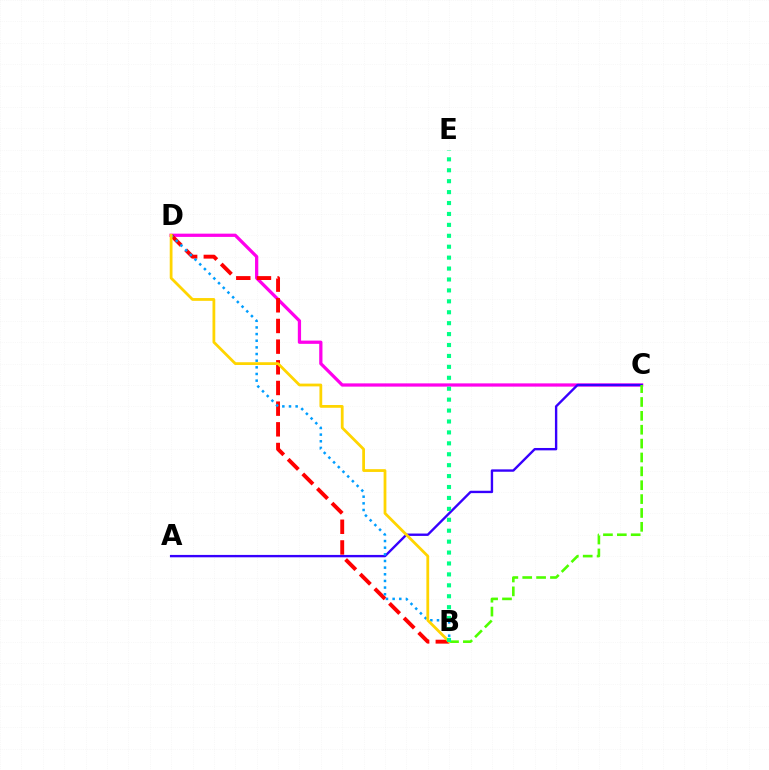{('C', 'D'): [{'color': '#ff00ed', 'line_style': 'solid', 'thickness': 2.34}], ('A', 'C'): [{'color': '#3700ff', 'line_style': 'solid', 'thickness': 1.71}], ('B', 'D'): [{'color': '#ff0000', 'line_style': 'dashed', 'thickness': 2.81}, {'color': '#009eff', 'line_style': 'dotted', 'thickness': 1.81}, {'color': '#ffd500', 'line_style': 'solid', 'thickness': 2.0}], ('B', 'C'): [{'color': '#4fff00', 'line_style': 'dashed', 'thickness': 1.88}], ('B', 'E'): [{'color': '#00ff86', 'line_style': 'dotted', 'thickness': 2.97}]}